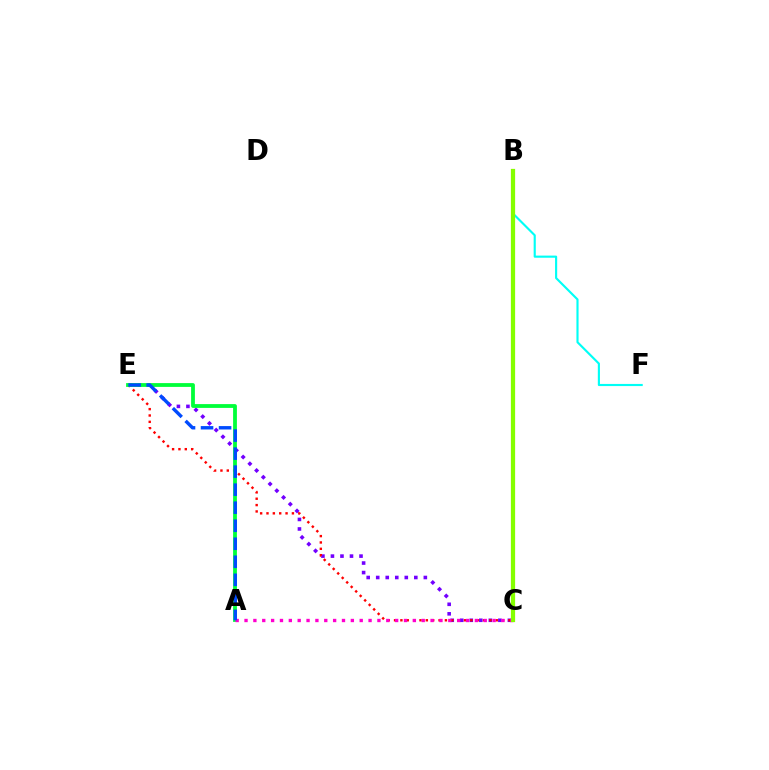{('C', 'E'): [{'color': '#7200ff', 'line_style': 'dotted', 'thickness': 2.59}, {'color': '#ff0000', 'line_style': 'dotted', 'thickness': 1.73}], ('B', 'F'): [{'color': '#00fff6', 'line_style': 'solid', 'thickness': 1.54}], ('B', 'C'): [{'color': '#ffbd00', 'line_style': 'solid', 'thickness': 2.95}, {'color': '#84ff00', 'line_style': 'solid', 'thickness': 2.98}], ('A', 'E'): [{'color': '#00ff39', 'line_style': 'solid', 'thickness': 2.74}, {'color': '#004bff', 'line_style': 'dashed', 'thickness': 2.45}], ('A', 'C'): [{'color': '#ff00cf', 'line_style': 'dotted', 'thickness': 2.41}]}